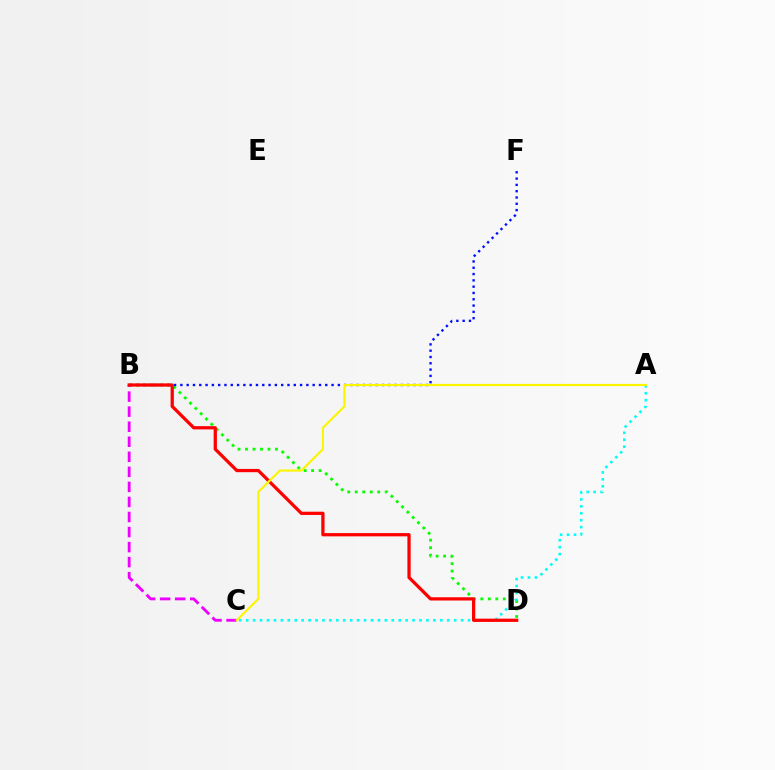{('B', 'D'): [{'color': '#08ff00', 'line_style': 'dotted', 'thickness': 2.04}, {'color': '#ff0000', 'line_style': 'solid', 'thickness': 2.34}], ('B', 'F'): [{'color': '#0010ff', 'line_style': 'dotted', 'thickness': 1.71}], ('A', 'C'): [{'color': '#00fff6', 'line_style': 'dotted', 'thickness': 1.88}, {'color': '#fcf500', 'line_style': 'solid', 'thickness': 1.55}], ('B', 'C'): [{'color': '#ee00ff', 'line_style': 'dashed', 'thickness': 2.04}]}